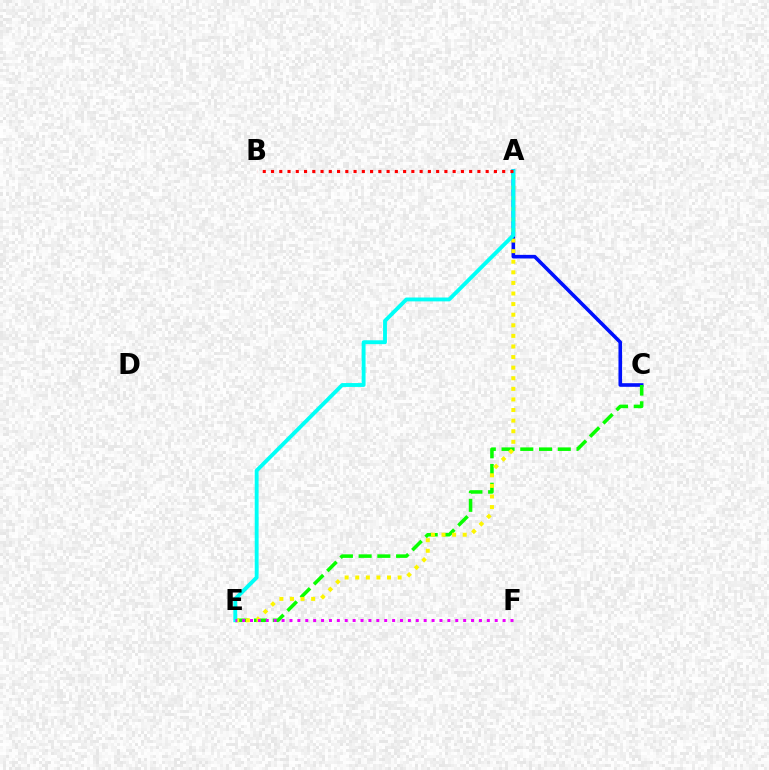{('A', 'C'): [{'color': '#0010ff', 'line_style': 'solid', 'thickness': 2.6}], ('C', 'E'): [{'color': '#08ff00', 'line_style': 'dashed', 'thickness': 2.55}], ('A', 'E'): [{'color': '#fcf500', 'line_style': 'dotted', 'thickness': 2.88}, {'color': '#00fff6', 'line_style': 'solid', 'thickness': 2.79}], ('E', 'F'): [{'color': '#ee00ff', 'line_style': 'dotted', 'thickness': 2.14}], ('A', 'B'): [{'color': '#ff0000', 'line_style': 'dotted', 'thickness': 2.24}]}